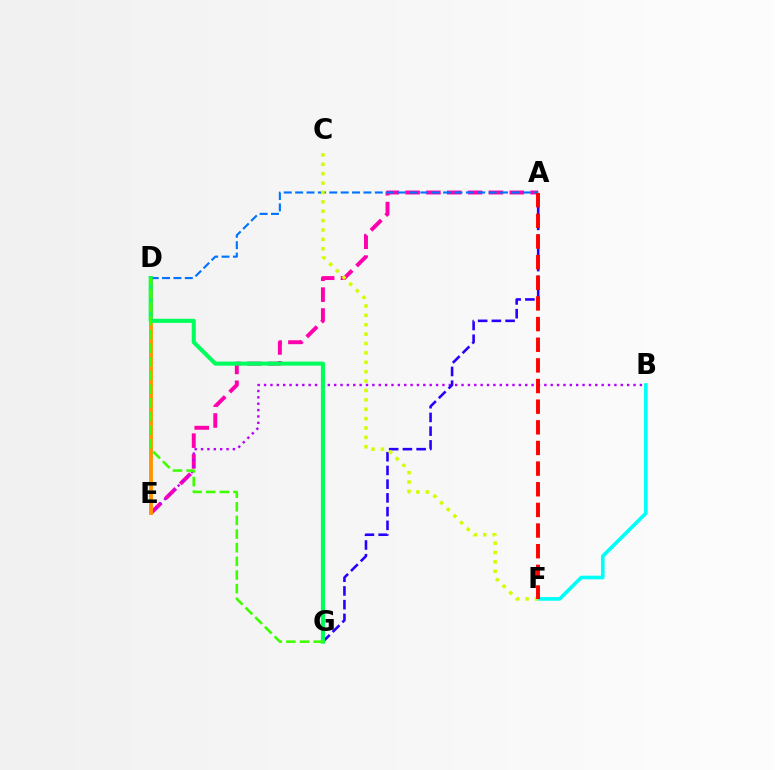{('A', 'E'): [{'color': '#ff00ac', 'line_style': 'dashed', 'thickness': 2.83}], ('B', 'F'): [{'color': '#00fff6', 'line_style': 'solid', 'thickness': 2.62}], ('B', 'E'): [{'color': '#b900ff', 'line_style': 'dotted', 'thickness': 1.73}], ('D', 'E'): [{'color': '#ff9400', 'line_style': 'solid', 'thickness': 2.76}], ('A', 'G'): [{'color': '#2500ff', 'line_style': 'dashed', 'thickness': 1.86}], ('A', 'D'): [{'color': '#0074ff', 'line_style': 'dashed', 'thickness': 1.55}], ('D', 'G'): [{'color': '#00ff5c', 'line_style': 'solid', 'thickness': 2.94}, {'color': '#3dff00', 'line_style': 'dashed', 'thickness': 1.85}], ('C', 'F'): [{'color': '#d1ff00', 'line_style': 'dotted', 'thickness': 2.55}], ('A', 'F'): [{'color': '#ff0000', 'line_style': 'dashed', 'thickness': 2.8}]}